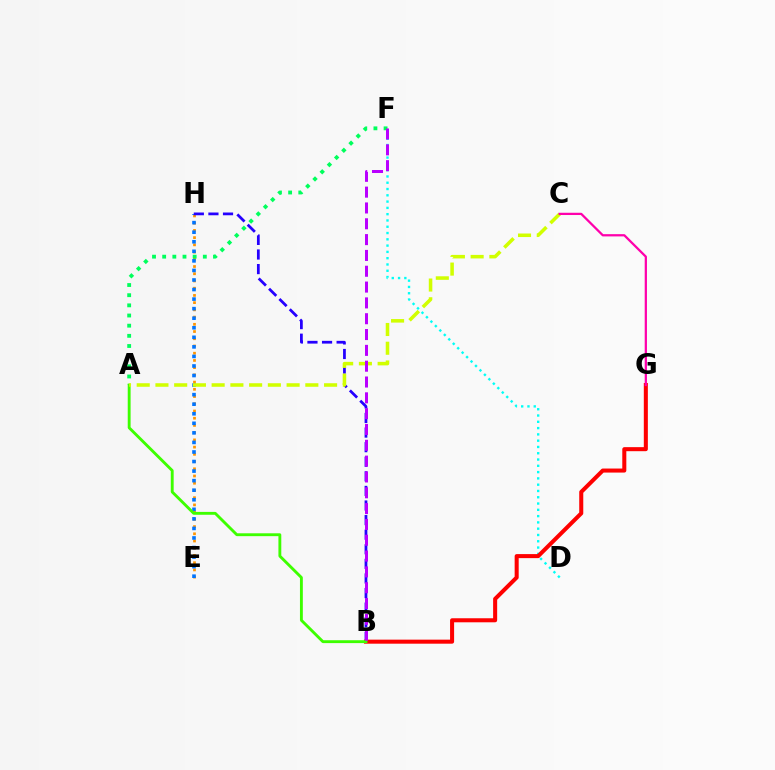{('E', 'H'): [{'color': '#ff9400', 'line_style': 'dotted', 'thickness': 1.96}, {'color': '#0074ff', 'line_style': 'dotted', 'thickness': 2.6}], ('A', 'F'): [{'color': '#00ff5c', 'line_style': 'dotted', 'thickness': 2.76}], ('B', 'H'): [{'color': '#2500ff', 'line_style': 'dashed', 'thickness': 1.98}], ('D', 'F'): [{'color': '#00fff6', 'line_style': 'dotted', 'thickness': 1.71}], ('B', 'G'): [{'color': '#ff0000', 'line_style': 'solid', 'thickness': 2.91}], ('A', 'B'): [{'color': '#3dff00', 'line_style': 'solid', 'thickness': 2.06}], ('A', 'C'): [{'color': '#d1ff00', 'line_style': 'dashed', 'thickness': 2.55}], ('C', 'G'): [{'color': '#ff00ac', 'line_style': 'solid', 'thickness': 1.63}], ('B', 'F'): [{'color': '#b900ff', 'line_style': 'dashed', 'thickness': 2.15}]}